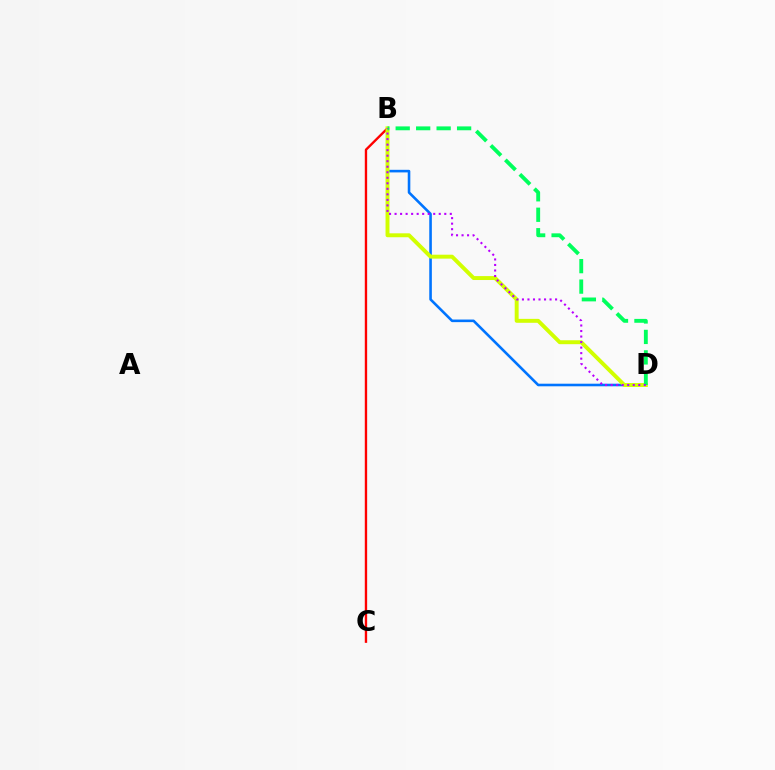{('B', 'C'): [{'color': '#ff0000', 'line_style': 'solid', 'thickness': 1.7}], ('B', 'D'): [{'color': '#0074ff', 'line_style': 'solid', 'thickness': 1.87}, {'color': '#d1ff00', 'line_style': 'solid', 'thickness': 2.83}, {'color': '#00ff5c', 'line_style': 'dashed', 'thickness': 2.78}, {'color': '#b900ff', 'line_style': 'dotted', 'thickness': 1.5}]}